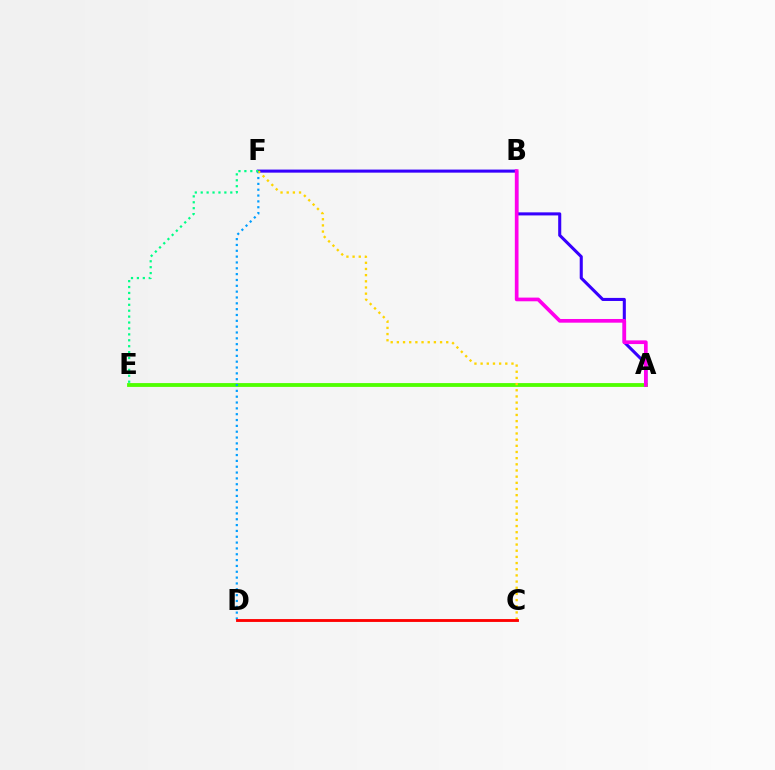{('A', 'F'): [{'color': '#3700ff', 'line_style': 'solid', 'thickness': 2.21}], ('A', 'E'): [{'color': '#4fff00', 'line_style': 'solid', 'thickness': 2.75}], ('D', 'F'): [{'color': '#009eff', 'line_style': 'dotted', 'thickness': 1.59}], ('C', 'F'): [{'color': '#ffd500', 'line_style': 'dotted', 'thickness': 1.68}], ('C', 'D'): [{'color': '#ff0000', 'line_style': 'solid', 'thickness': 2.06}], ('A', 'B'): [{'color': '#ff00ed', 'line_style': 'solid', 'thickness': 2.66}], ('E', 'F'): [{'color': '#00ff86', 'line_style': 'dotted', 'thickness': 1.61}]}